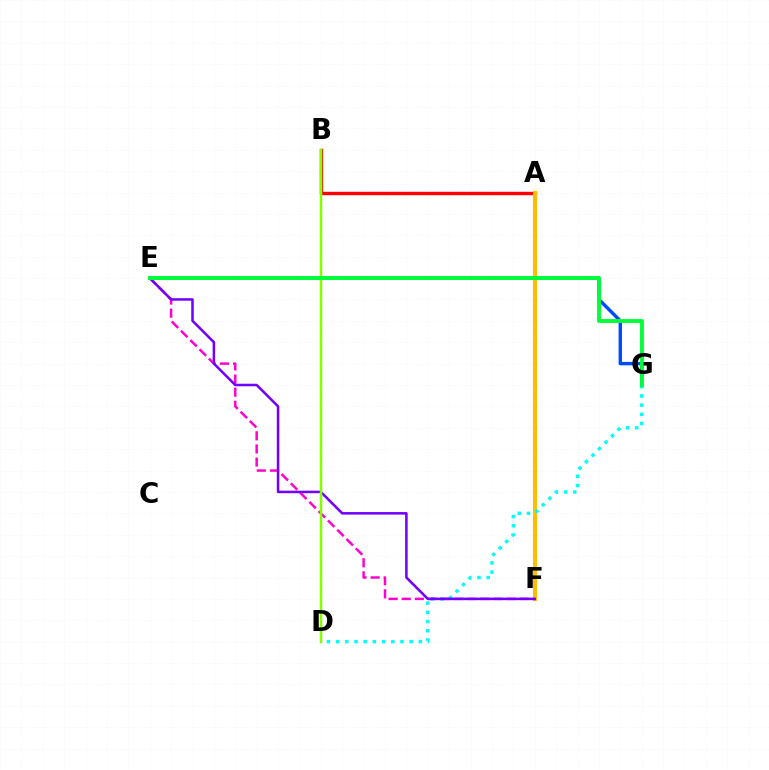{('A', 'B'): [{'color': '#ff0000', 'line_style': 'solid', 'thickness': 2.44}], ('A', 'F'): [{'color': '#ffbd00', 'line_style': 'solid', 'thickness': 2.95}], ('D', 'G'): [{'color': '#00fff6', 'line_style': 'dotted', 'thickness': 2.5}], ('E', 'F'): [{'color': '#ff00cf', 'line_style': 'dashed', 'thickness': 1.78}, {'color': '#7200ff', 'line_style': 'solid', 'thickness': 1.82}], ('E', 'G'): [{'color': '#004bff', 'line_style': 'solid', 'thickness': 2.45}, {'color': '#00ff39', 'line_style': 'solid', 'thickness': 2.8}], ('B', 'D'): [{'color': '#84ff00', 'line_style': 'solid', 'thickness': 1.8}]}